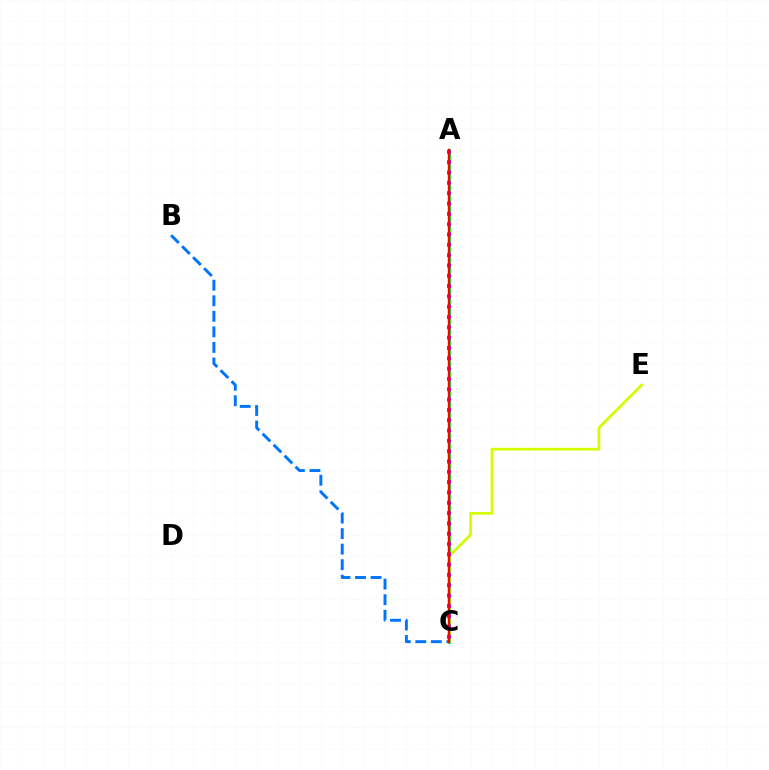{('A', 'C'): [{'color': '#00ff5c', 'line_style': 'solid', 'thickness': 2.18}, {'color': '#b900ff', 'line_style': 'dotted', 'thickness': 2.8}, {'color': '#ff0000', 'line_style': 'solid', 'thickness': 1.72}], ('C', 'E'): [{'color': '#d1ff00', 'line_style': 'solid', 'thickness': 1.97}], ('B', 'C'): [{'color': '#0074ff', 'line_style': 'dashed', 'thickness': 2.11}]}